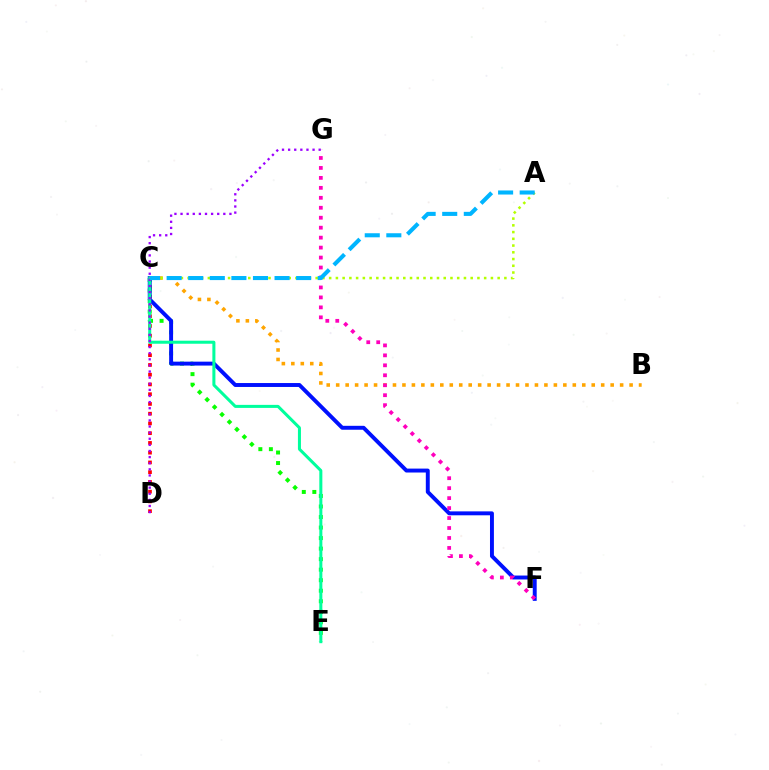{('C', 'D'): [{'color': '#ff0000', 'line_style': 'dotted', 'thickness': 2.65}], ('C', 'E'): [{'color': '#08ff00', 'line_style': 'dotted', 'thickness': 2.86}, {'color': '#00ff9d', 'line_style': 'solid', 'thickness': 2.18}], ('C', 'F'): [{'color': '#0010ff', 'line_style': 'solid', 'thickness': 2.82}], ('B', 'C'): [{'color': '#ffa500', 'line_style': 'dotted', 'thickness': 2.57}], ('F', 'G'): [{'color': '#ff00bd', 'line_style': 'dotted', 'thickness': 2.71}], ('D', 'G'): [{'color': '#9b00ff', 'line_style': 'dotted', 'thickness': 1.66}], ('A', 'C'): [{'color': '#b3ff00', 'line_style': 'dotted', 'thickness': 1.83}, {'color': '#00b5ff', 'line_style': 'dashed', 'thickness': 2.93}]}